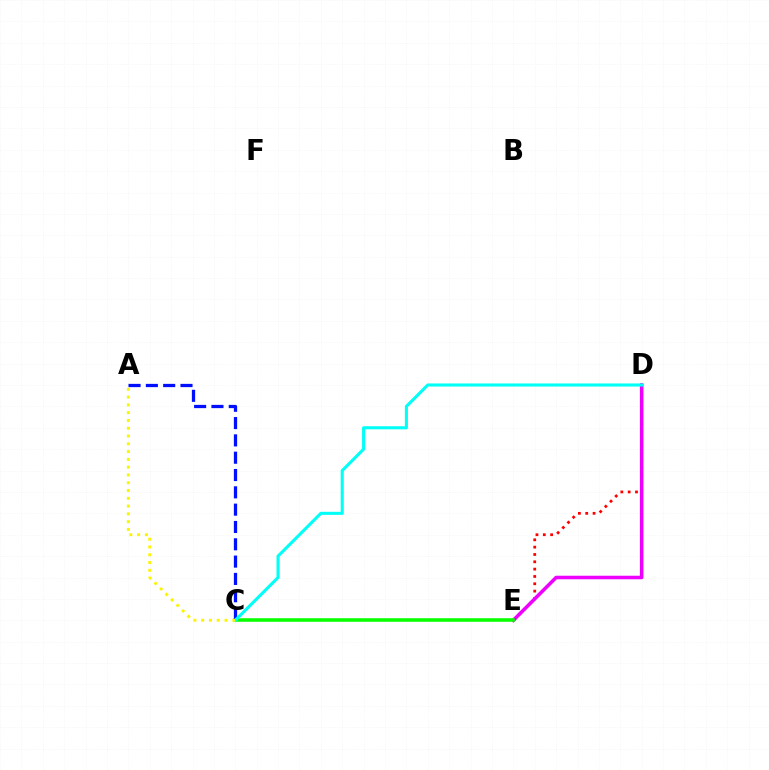{('D', 'E'): [{'color': '#ff0000', 'line_style': 'dotted', 'thickness': 1.99}, {'color': '#ee00ff', 'line_style': 'solid', 'thickness': 2.55}], ('C', 'E'): [{'color': '#08ff00', 'line_style': 'solid', 'thickness': 2.57}], ('A', 'C'): [{'color': '#0010ff', 'line_style': 'dashed', 'thickness': 2.35}, {'color': '#fcf500', 'line_style': 'dotted', 'thickness': 2.12}], ('C', 'D'): [{'color': '#00fff6', 'line_style': 'solid', 'thickness': 2.21}]}